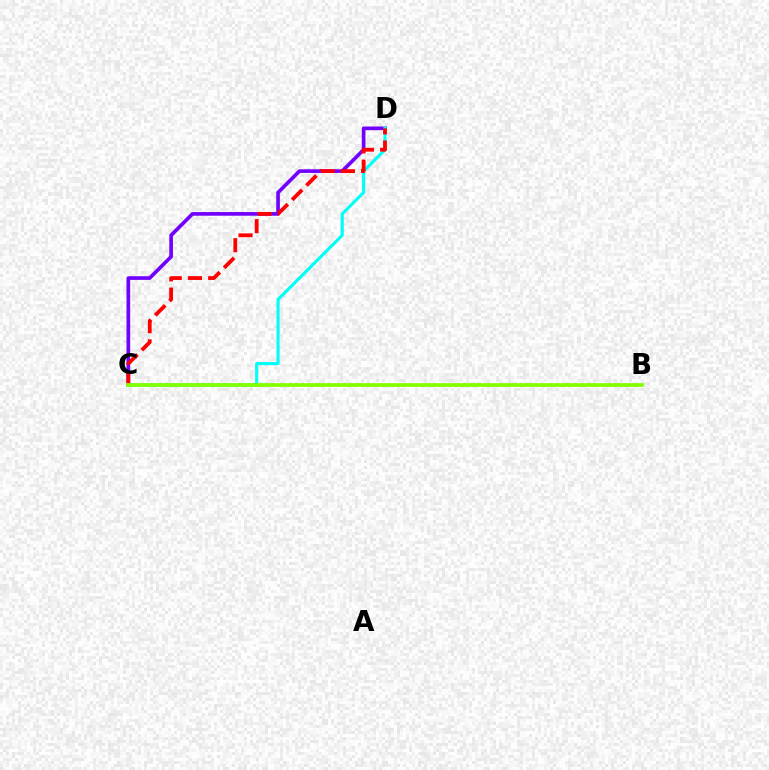{('C', 'D'): [{'color': '#7200ff', 'line_style': 'solid', 'thickness': 2.64}, {'color': '#00fff6', 'line_style': 'solid', 'thickness': 2.25}, {'color': '#ff0000', 'line_style': 'dashed', 'thickness': 2.75}], ('B', 'C'): [{'color': '#84ff00', 'line_style': 'solid', 'thickness': 2.69}]}